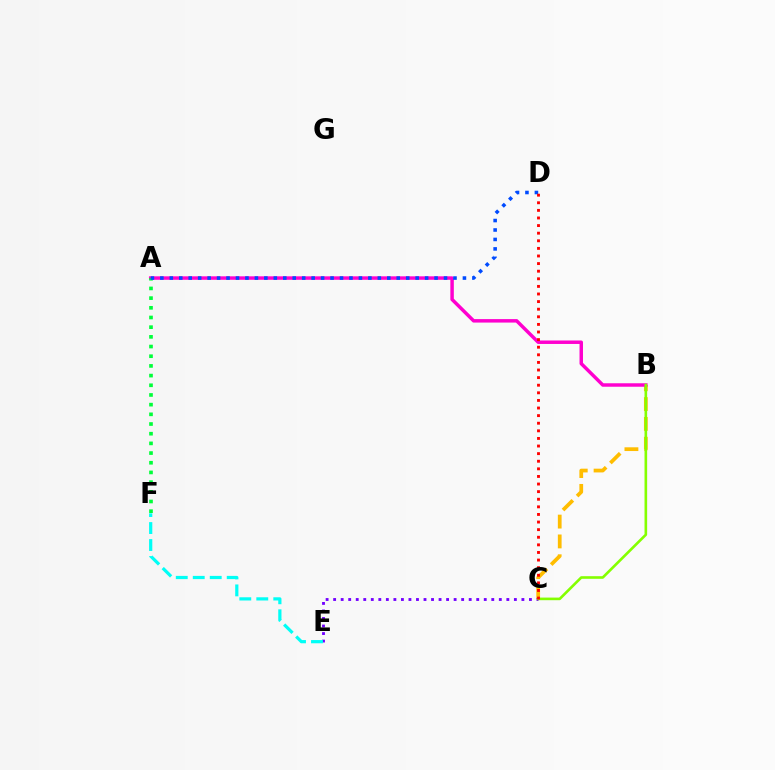{('B', 'C'): [{'color': '#ffbd00', 'line_style': 'dashed', 'thickness': 2.69}, {'color': '#84ff00', 'line_style': 'solid', 'thickness': 1.89}], ('A', 'B'): [{'color': '#ff00cf', 'line_style': 'solid', 'thickness': 2.5}], ('C', 'E'): [{'color': '#7200ff', 'line_style': 'dotted', 'thickness': 2.05}], ('E', 'F'): [{'color': '#00fff6', 'line_style': 'dashed', 'thickness': 2.31}], ('A', 'F'): [{'color': '#00ff39', 'line_style': 'dotted', 'thickness': 2.63}], ('A', 'D'): [{'color': '#004bff', 'line_style': 'dotted', 'thickness': 2.57}], ('C', 'D'): [{'color': '#ff0000', 'line_style': 'dotted', 'thickness': 2.07}]}